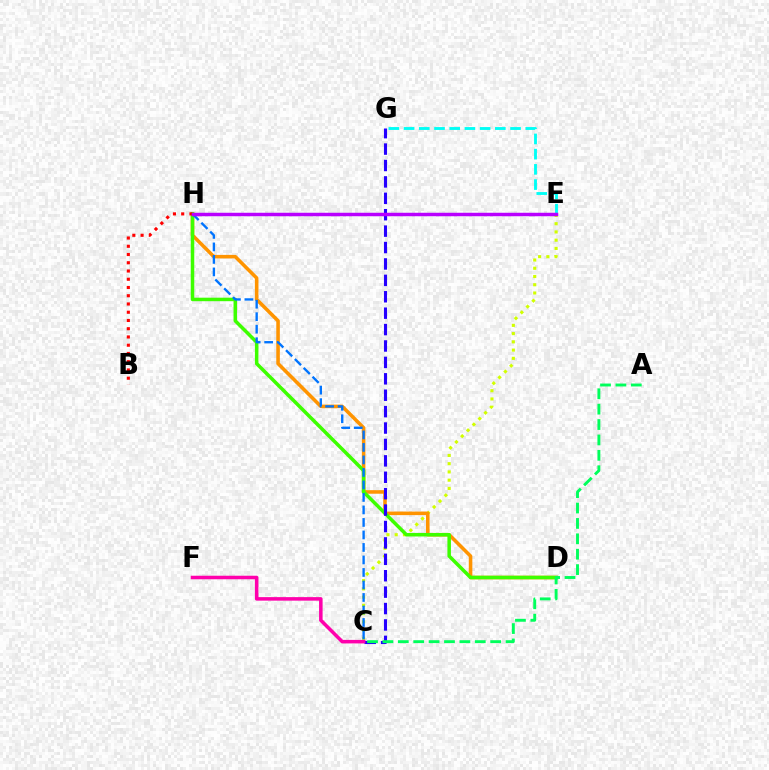{('C', 'E'): [{'color': '#d1ff00', 'line_style': 'dotted', 'thickness': 2.24}], ('D', 'H'): [{'color': '#ff9400', 'line_style': 'solid', 'thickness': 2.56}, {'color': '#3dff00', 'line_style': 'solid', 'thickness': 2.52}], ('C', 'G'): [{'color': '#2500ff', 'line_style': 'dashed', 'thickness': 2.23}], ('A', 'C'): [{'color': '#00ff5c', 'line_style': 'dashed', 'thickness': 2.09}], ('E', 'G'): [{'color': '#00fff6', 'line_style': 'dashed', 'thickness': 2.07}], ('B', 'H'): [{'color': '#ff0000', 'line_style': 'dotted', 'thickness': 2.24}], ('C', 'H'): [{'color': '#0074ff', 'line_style': 'dashed', 'thickness': 1.7}], ('E', 'H'): [{'color': '#b900ff', 'line_style': 'solid', 'thickness': 2.5}], ('C', 'F'): [{'color': '#ff00ac', 'line_style': 'solid', 'thickness': 2.54}]}